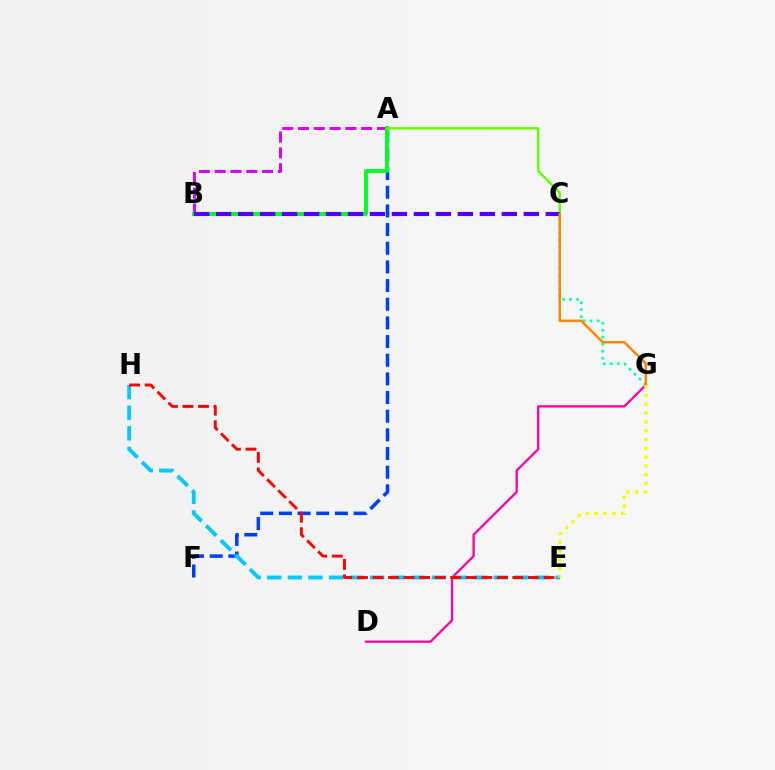{('C', 'G'): [{'color': '#00ffaf', 'line_style': 'dotted', 'thickness': 1.9}, {'color': '#ff8800', 'line_style': 'solid', 'thickness': 1.8}], ('A', 'F'): [{'color': '#003fff', 'line_style': 'dashed', 'thickness': 2.54}], ('D', 'G'): [{'color': '#ff00a0', 'line_style': 'solid', 'thickness': 1.64}], ('A', 'B'): [{'color': '#d600ff', 'line_style': 'dashed', 'thickness': 2.15}, {'color': '#00ff27', 'line_style': 'solid', 'thickness': 2.83}], ('E', 'H'): [{'color': '#00c7ff', 'line_style': 'dashed', 'thickness': 2.8}, {'color': '#ff0000', 'line_style': 'dashed', 'thickness': 2.11}], ('A', 'C'): [{'color': '#66ff00', 'line_style': 'solid', 'thickness': 1.76}], ('B', 'C'): [{'color': '#4f00ff', 'line_style': 'dashed', 'thickness': 2.99}], ('E', 'G'): [{'color': '#eeff00', 'line_style': 'dotted', 'thickness': 2.39}]}